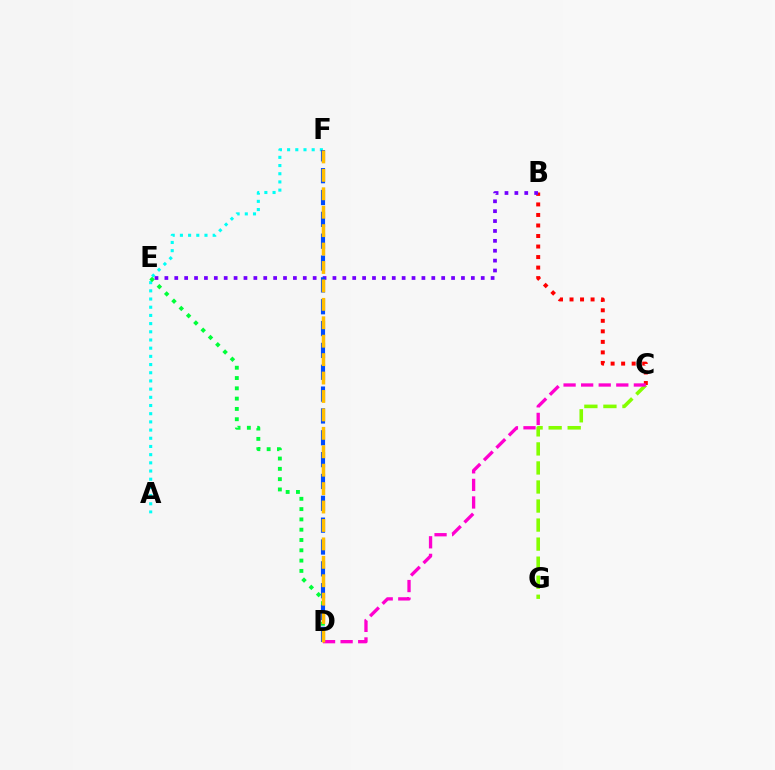{('A', 'F'): [{'color': '#00fff6', 'line_style': 'dotted', 'thickness': 2.23}], ('B', 'C'): [{'color': '#ff0000', 'line_style': 'dotted', 'thickness': 2.86}], ('B', 'E'): [{'color': '#7200ff', 'line_style': 'dotted', 'thickness': 2.69}], ('C', 'G'): [{'color': '#84ff00', 'line_style': 'dashed', 'thickness': 2.59}], ('C', 'D'): [{'color': '#ff00cf', 'line_style': 'dashed', 'thickness': 2.39}], ('D', 'E'): [{'color': '#00ff39', 'line_style': 'dotted', 'thickness': 2.8}], ('D', 'F'): [{'color': '#004bff', 'line_style': 'dashed', 'thickness': 2.97}, {'color': '#ffbd00', 'line_style': 'dashed', 'thickness': 2.5}]}